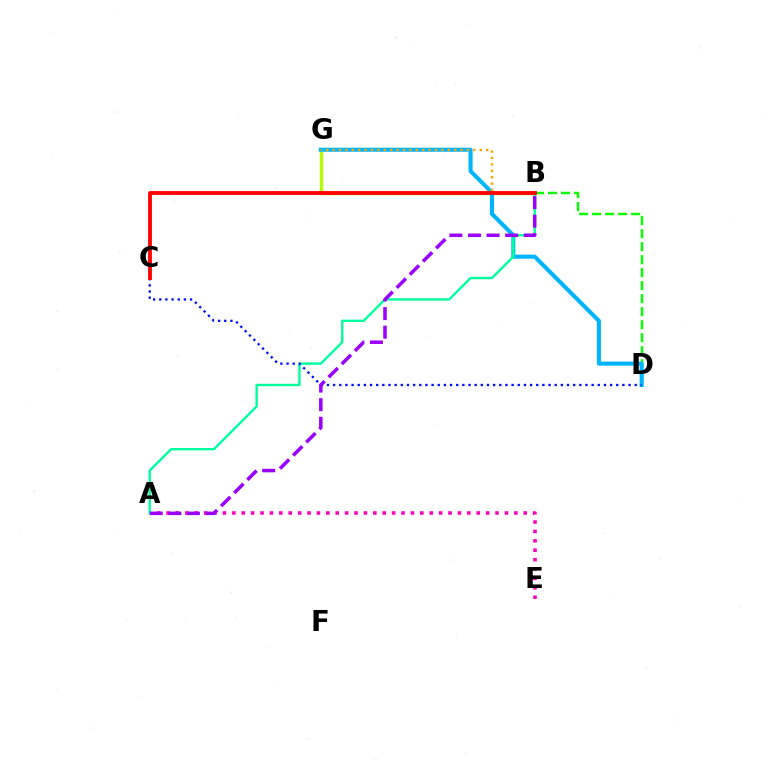{('B', 'G'): [{'color': '#b3ff00', 'line_style': 'solid', 'thickness': 2.39}, {'color': '#ffa500', 'line_style': 'dotted', 'thickness': 1.74}], ('B', 'D'): [{'color': '#08ff00', 'line_style': 'dashed', 'thickness': 1.77}], ('A', 'E'): [{'color': '#ff00bd', 'line_style': 'dotted', 'thickness': 2.55}], ('D', 'G'): [{'color': '#00b5ff', 'line_style': 'solid', 'thickness': 2.93}], ('A', 'B'): [{'color': '#00ff9d', 'line_style': 'solid', 'thickness': 1.71}, {'color': '#9b00ff', 'line_style': 'dashed', 'thickness': 2.53}], ('C', 'D'): [{'color': '#0010ff', 'line_style': 'dotted', 'thickness': 1.67}], ('B', 'C'): [{'color': '#ff0000', 'line_style': 'solid', 'thickness': 2.75}]}